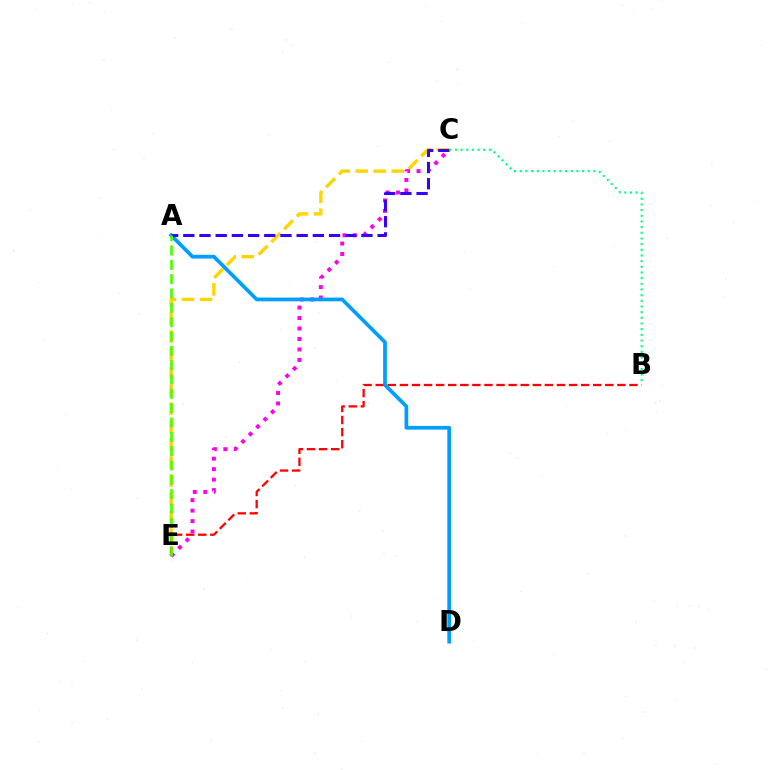{('C', 'E'): [{'color': '#ffd500', 'line_style': 'dashed', 'thickness': 2.45}, {'color': '#ff00ed', 'line_style': 'dotted', 'thickness': 2.85}], ('B', 'E'): [{'color': '#ff0000', 'line_style': 'dashed', 'thickness': 1.64}], ('A', 'D'): [{'color': '#009eff', 'line_style': 'solid', 'thickness': 2.69}], ('A', 'C'): [{'color': '#3700ff', 'line_style': 'dashed', 'thickness': 2.2}], ('A', 'E'): [{'color': '#4fff00', 'line_style': 'dashed', 'thickness': 1.95}], ('B', 'C'): [{'color': '#00ff86', 'line_style': 'dotted', 'thickness': 1.54}]}